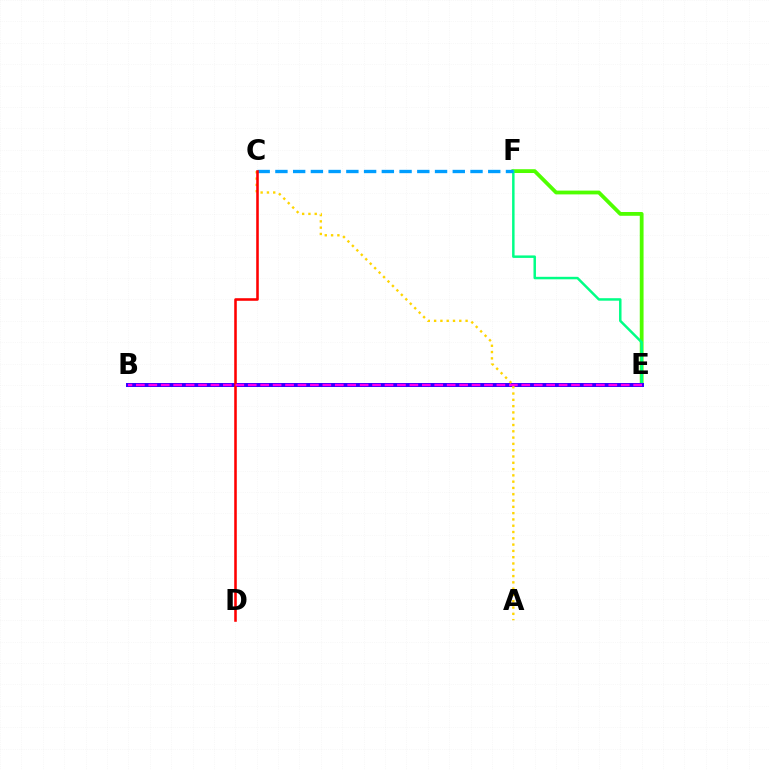{('E', 'F'): [{'color': '#4fff00', 'line_style': 'solid', 'thickness': 2.73}, {'color': '#00ff86', 'line_style': 'solid', 'thickness': 1.79}], ('C', 'F'): [{'color': '#009eff', 'line_style': 'dashed', 'thickness': 2.41}], ('B', 'E'): [{'color': '#3700ff', 'line_style': 'solid', 'thickness': 2.87}, {'color': '#ff00ed', 'line_style': 'dashed', 'thickness': 1.69}], ('A', 'C'): [{'color': '#ffd500', 'line_style': 'dotted', 'thickness': 1.71}], ('C', 'D'): [{'color': '#ff0000', 'line_style': 'solid', 'thickness': 1.85}]}